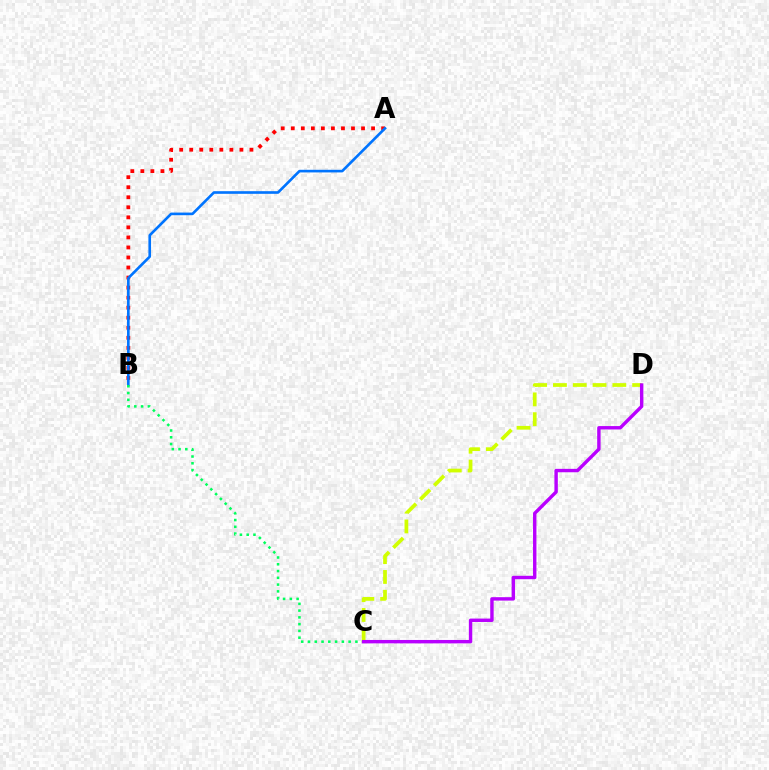{('A', 'B'): [{'color': '#ff0000', 'line_style': 'dotted', 'thickness': 2.73}, {'color': '#0074ff', 'line_style': 'solid', 'thickness': 1.9}], ('B', 'C'): [{'color': '#00ff5c', 'line_style': 'dotted', 'thickness': 1.84}], ('C', 'D'): [{'color': '#d1ff00', 'line_style': 'dashed', 'thickness': 2.69}, {'color': '#b900ff', 'line_style': 'solid', 'thickness': 2.45}]}